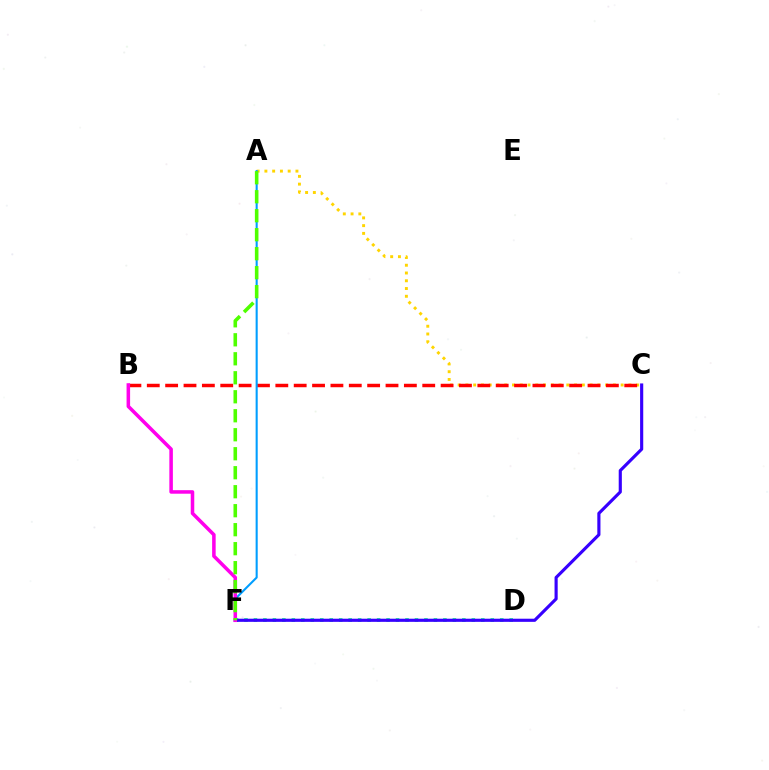{('A', 'C'): [{'color': '#ffd500', 'line_style': 'dotted', 'thickness': 2.11}], ('B', 'C'): [{'color': '#ff0000', 'line_style': 'dashed', 'thickness': 2.49}], ('D', 'F'): [{'color': '#00ff86', 'line_style': 'dotted', 'thickness': 2.57}], ('A', 'F'): [{'color': '#009eff', 'line_style': 'solid', 'thickness': 1.51}, {'color': '#4fff00', 'line_style': 'dashed', 'thickness': 2.58}], ('C', 'F'): [{'color': '#3700ff', 'line_style': 'solid', 'thickness': 2.26}], ('B', 'F'): [{'color': '#ff00ed', 'line_style': 'solid', 'thickness': 2.55}]}